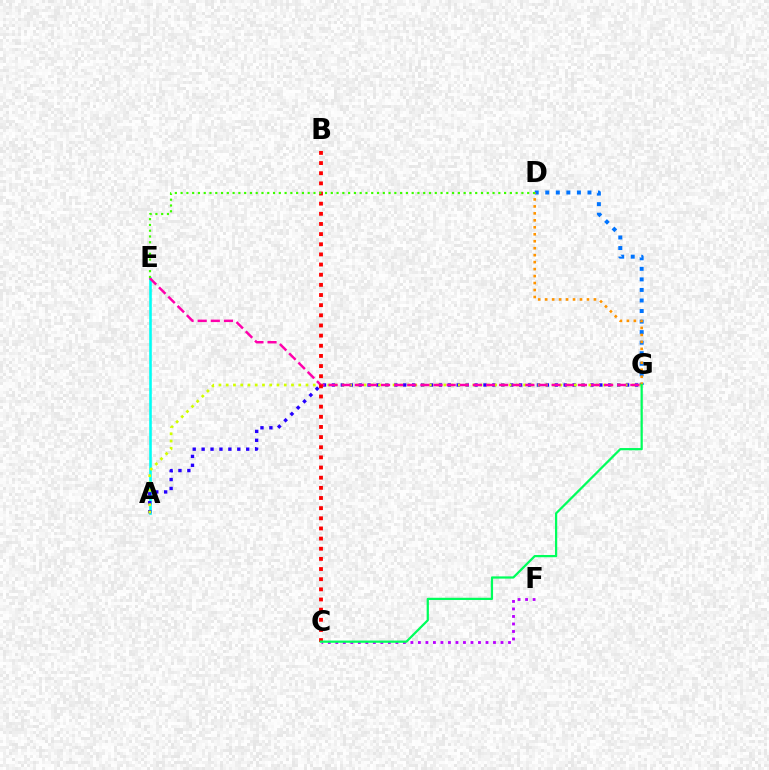{('A', 'E'): [{'color': '#00fff6', 'line_style': 'solid', 'thickness': 1.87}], ('A', 'G'): [{'color': '#2500ff', 'line_style': 'dotted', 'thickness': 2.42}, {'color': '#d1ff00', 'line_style': 'dotted', 'thickness': 1.97}], ('C', 'F'): [{'color': '#b900ff', 'line_style': 'dotted', 'thickness': 2.04}], ('D', 'G'): [{'color': '#0074ff', 'line_style': 'dotted', 'thickness': 2.87}, {'color': '#ff9400', 'line_style': 'dotted', 'thickness': 1.89}], ('E', 'G'): [{'color': '#ff00ac', 'line_style': 'dashed', 'thickness': 1.78}], ('B', 'C'): [{'color': '#ff0000', 'line_style': 'dotted', 'thickness': 2.76}], ('C', 'G'): [{'color': '#00ff5c', 'line_style': 'solid', 'thickness': 1.61}], ('D', 'E'): [{'color': '#3dff00', 'line_style': 'dotted', 'thickness': 1.57}]}